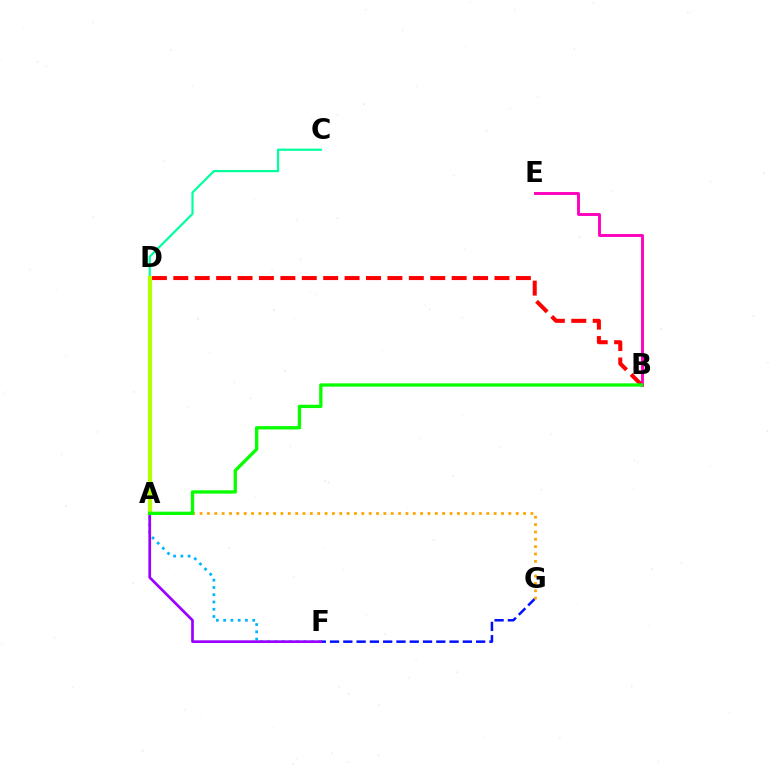{('C', 'D'): [{'color': '#00ff9d', 'line_style': 'solid', 'thickness': 1.58}], ('B', 'D'): [{'color': '#ff0000', 'line_style': 'dashed', 'thickness': 2.91}], ('F', 'G'): [{'color': '#0010ff', 'line_style': 'dashed', 'thickness': 1.8}], ('A', 'D'): [{'color': '#b3ff00', 'line_style': 'solid', 'thickness': 2.98}], ('A', 'G'): [{'color': '#ffa500', 'line_style': 'dotted', 'thickness': 2.0}], ('B', 'E'): [{'color': '#ff00bd', 'line_style': 'solid', 'thickness': 2.09}], ('A', 'F'): [{'color': '#00b5ff', 'line_style': 'dotted', 'thickness': 1.97}, {'color': '#9b00ff', 'line_style': 'solid', 'thickness': 1.94}], ('A', 'B'): [{'color': '#08ff00', 'line_style': 'solid', 'thickness': 2.38}]}